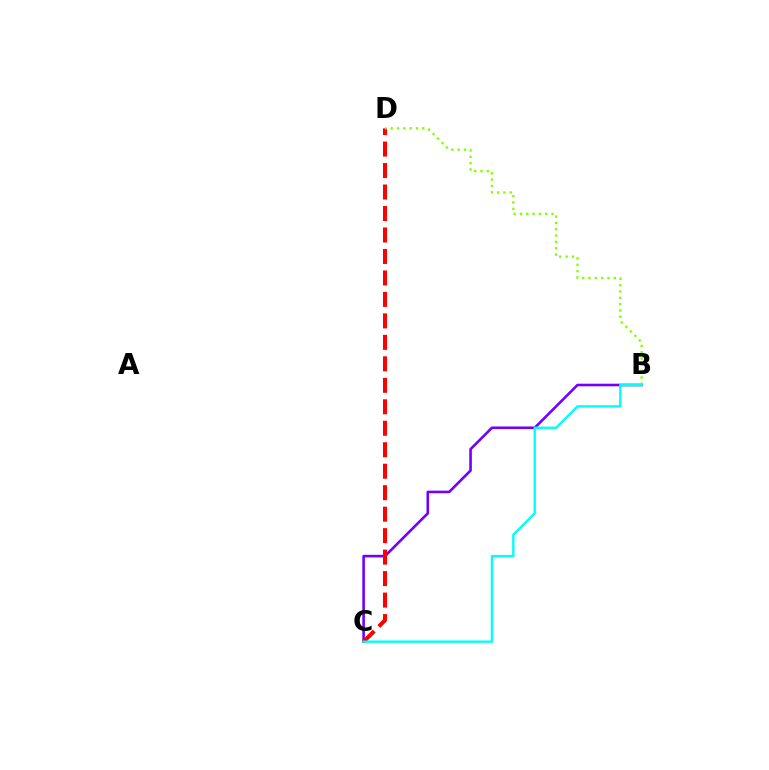{('B', 'C'): [{'color': '#7200ff', 'line_style': 'solid', 'thickness': 1.88}, {'color': '#00fff6', 'line_style': 'solid', 'thickness': 1.7}], ('C', 'D'): [{'color': '#ff0000', 'line_style': 'dashed', 'thickness': 2.92}], ('B', 'D'): [{'color': '#84ff00', 'line_style': 'dotted', 'thickness': 1.72}]}